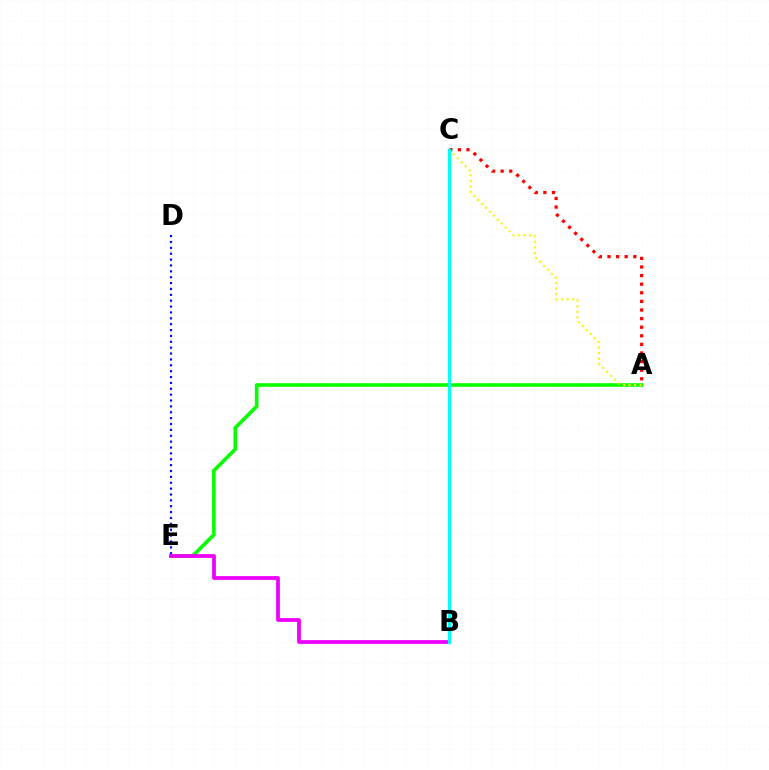{('A', 'E'): [{'color': '#08ff00', 'line_style': 'solid', 'thickness': 2.61}], ('D', 'E'): [{'color': '#0010ff', 'line_style': 'dotted', 'thickness': 1.6}], ('A', 'C'): [{'color': '#ff0000', 'line_style': 'dotted', 'thickness': 2.34}, {'color': '#fcf500', 'line_style': 'dotted', 'thickness': 1.51}], ('B', 'E'): [{'color': '#ee00ff', 'line_style': 'solid', 'thickness': 2.7}], ('B', 'C'): [{'color': '#00fff6', 'line_style': 'solid', 'thickness': 2.4}]}